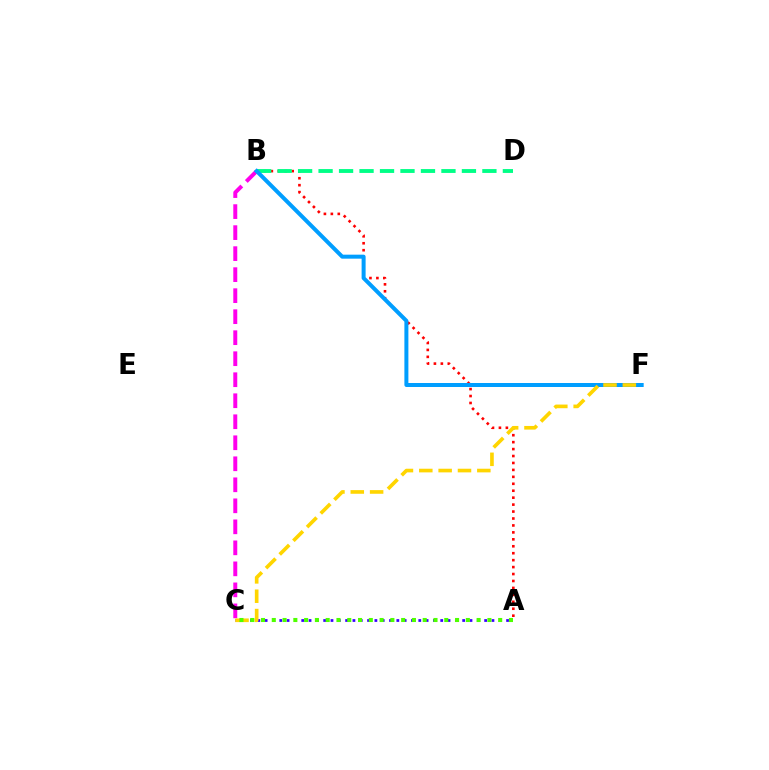{('A', 'C'): [{'color': '#3700ff', 'line_style': 'dotted', 'thickness': 1.99}, {'color': '#4fff00', 'line_style': 'dotted', 'thickness': 2.93}], ('A', 'B'): [{'color': '#ff0000', 'line_style': 'dotted', 'thickness': 1.89}], ('B', 'D'): [{'color': '#00ff86', 'line_style': 'dashed', 'thickness': 2.78}], ('B', 'C'): [{'color': '#ff00ed', 'line_style': 'dashed', 'thickness': 2.85}], ('B', 'F'): [{'color': '#009eff', 'line_style': 'solid', 'thickness': 2.88}], ('C', 'F'): [{'color': '#ffd500', 'line_style': 'dashed', 'thickness': 2.63}]}